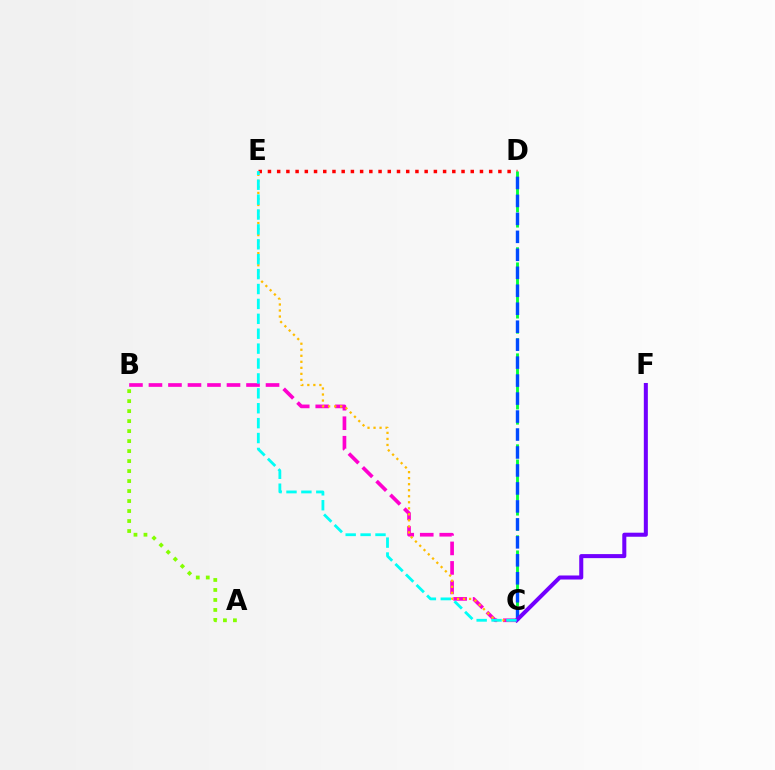{('B', 'C'): [{'color': '#ff00cf', 'line_style': 'dashed', 'thickness': 2.65}], ('C', 'E'): [{'color': '#ffbd00', 'line_style': 'dotted', 'thickness': 1.64}, {'color': '#00fff6', 'line_style': 'dashed', 'thickness': 2.02}], ('D', 'E'): [{'color': '#ff0000', 'line_style': 'dotted', 'thickness': 2.5}], ('A', 'B'): [{'color': '#84ff00', 'line_style': 'dotted', 'thickness': 2.71}], ('C', 'D'): [{'color': '#00ff39', 'line_style': 'dashed', 'thickness': 2.06}, {'color': '#004bff', 'line_style': 'dashed', 'thickness': 2.44}], ('C', 'F'): [{'color': '#7200ff', 'line_style': 'solid', 'thickness': 2.91}]}